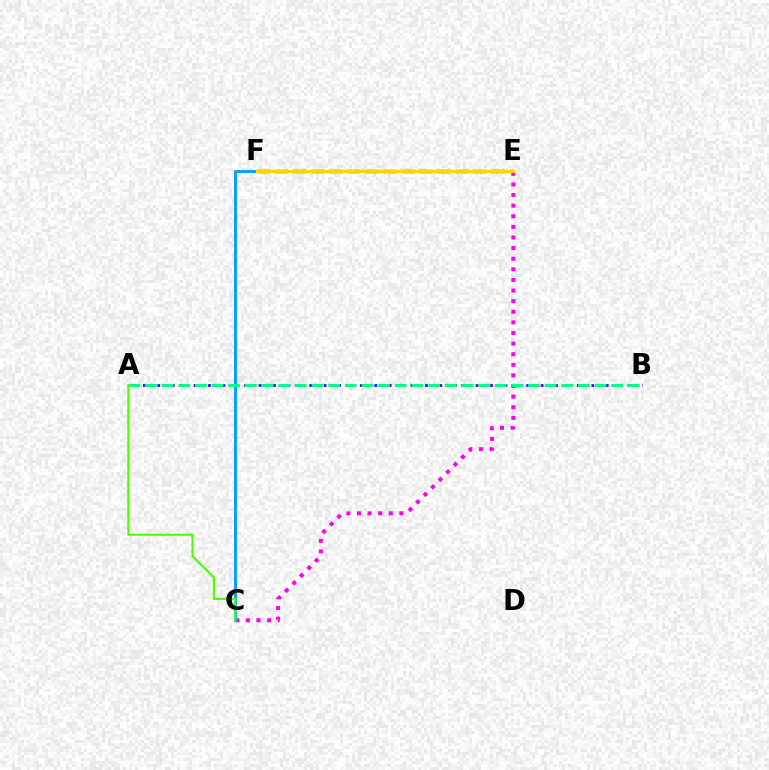{('A', 'B'): [{'color': '#3700ff', 'line_style': 'dotted', 'thickness': 1.97}, {'color': '#00ff86', 'line_style': 'dashed', 'thickness': 2.26}], ('C', 'E'): [{'color': '#ff00ed', 'line_style': 'dotted', 'thickness': 2.88}], ('C', 'F'): [{'color': '#009eff', 'line_style': 'solid', 'thickness': 2.09}], ('A', 'C'): [{'color': '#4fff00', 'line_style': 'solid', 'thickness': 1.54}], ('E', 'F'): [{'color': '#ff0000', 'line_style': 'dashed', 'thickness': 2.45}, {'color': '#ffd500', 'line_style': 'solid', 'thickness': 2.32}]}